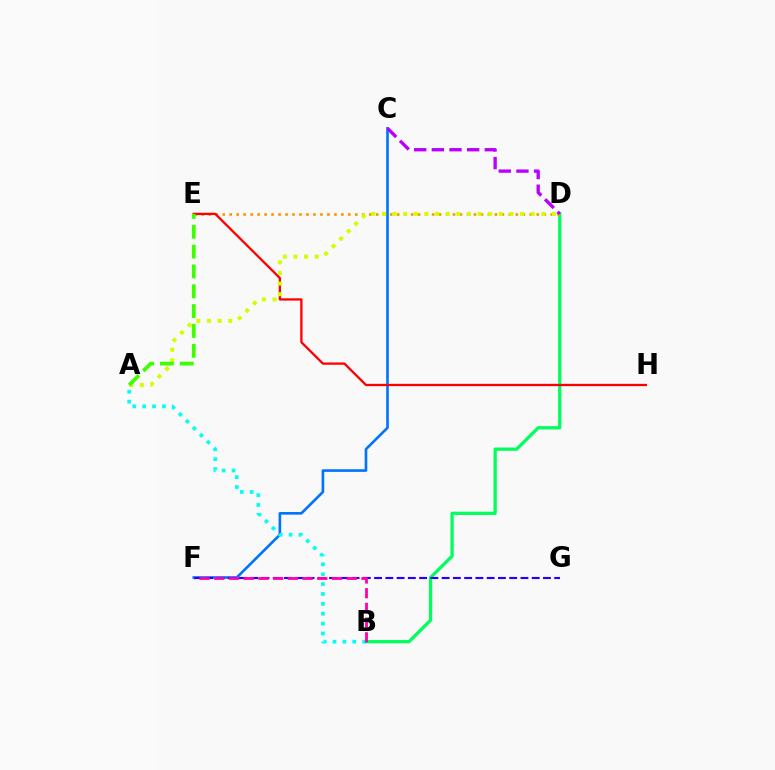{('B', 'D'): [{'color': '#00ff5c', 'line_style': 'solid', 'thickness': 2.35}], ('C', 'F'): [{'color': '#0074ff', 'line_style': 'solid', 'thickness': 1.89}], ('D', 'E'): [{'color': '#ff9400', 'line_style': 'dotted', 'thickness': 1.9}], ('E', 'H'): [{'color': '#ff0000', 'line_style': 'solid', 'thickness': 1.66}], ('A', 'D'): [{'color': '#d1ff00', 'line_style': 'dotted', 'thickness': 2.89}], ('F', 'G'): [{'color': '#2500ff', 'line_style': 'dashed', 'thickness': 1.53}], ('A', 'B'): [{'color': '#00fff6', 'line_style': 'dotted', 'thickness': 2.68}], ('B', 'F'): [{'color': '#ff00ac', 'line_style': 'dashed', 'thickness': 2.0}], ('C', 'D'): [{'color': '#b900ff', 'line_style': 'dashed', 'thickness': 2.4}], ('A', 'E'): [{'color': '#3dff00', 'line_style': 'dashed', 'thickness': 2.69}]}